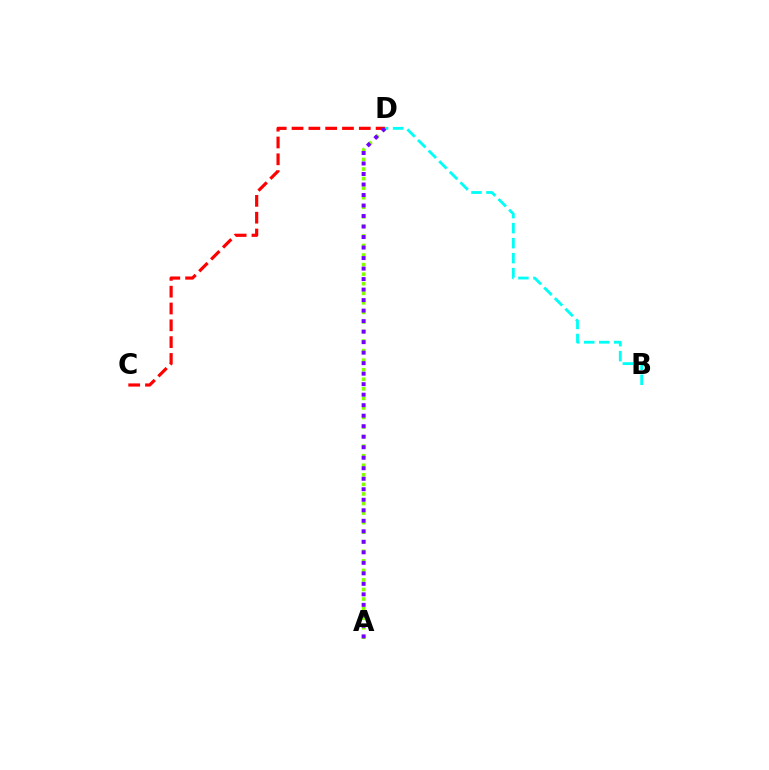{('C', 'D'): [{'color': '#ff0000', 'line_style': 'dashed', 'thickness': 2.28}], ('A', 'D'): [{'color': '#84ff00', 'line_style': 'dotted', 'thickness': 2.6}, {'color': '#7200ff', 'line_style': 'dotted', 'thickness': 2.86}], ('B', 'D'): [{'color': '#00fff6', 'line_style': 'dashed', 'thickness': 2.04}]}